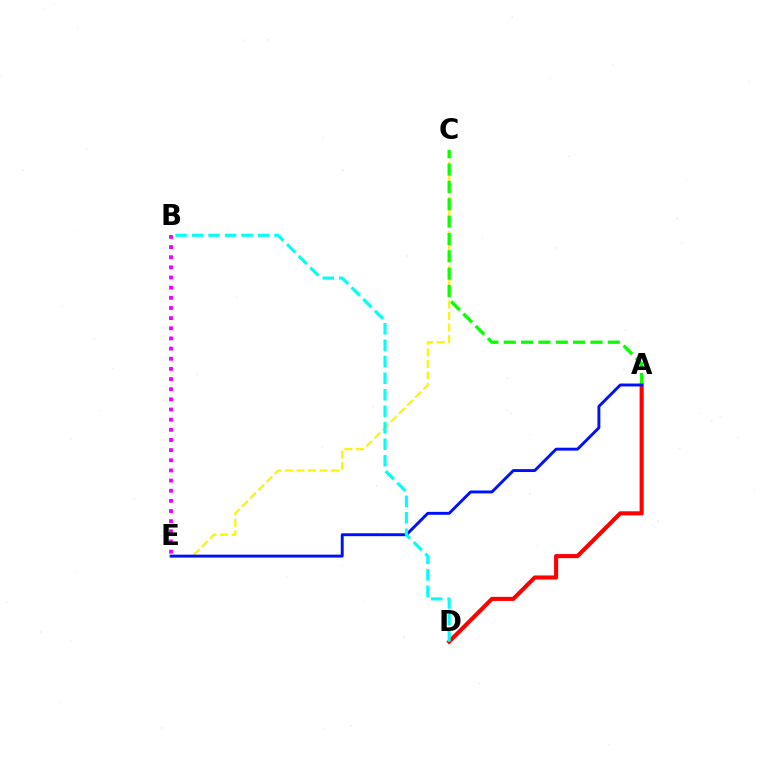{('C', 'E'): [{'color': '#fcf500', 'line_style': 'dashed', 'thickness': 1.57}], ('A', 'D'): [{'color': '#ff0000', 'line_style': 'solid', 'thickness': 2.95}], ('A', 'C'): [{'color': '#08ff00', 'line_style': 'dashed', 'thickness': 2.36}], ('A', 'E'): [{'color': '#0010ff', 'line_style': 'solid', 'thickness': 2.1}], ('B', 'E'): [{'color': '#ee00ff', 'line_style': 'dotted', 'thickness': 2.76}], ('B', 'D'): [{'color': '#00fff6', 'line_style': 'dashed', 'thickness': 2.24}]}